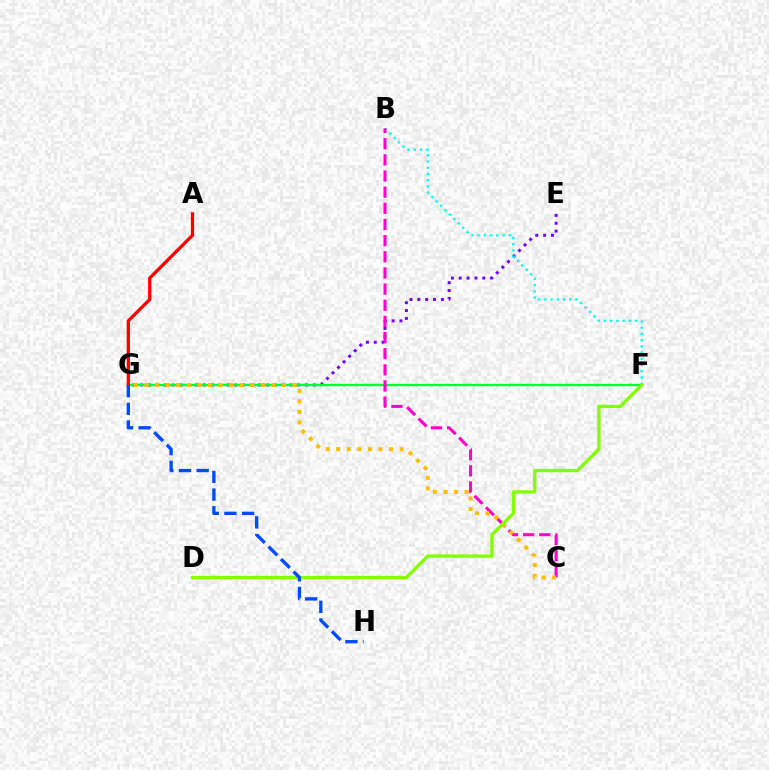{('E', 'G'): [{'color': '#7200ff', 'line_style': 'dotted', 'thickness': 2.13}], ('F', 'G'): [{'color': '#00ff39', 'line_style': 'solid', 'thickness': 1.69}], ('B', 'F'): [{'color': '#00fff6', 'line_style': 'dotted', 'thickness': 1.69}], ('A', 'G'): [{'color': '#ff0000', 'line_style': 'solid', 'thickness': 2.34}], ('B', 'C'): [{'color': '#ff00cf', 'line_style': 'dashed', 'thickness': 2.19}], ('C', 'G'): [{'color': '#ffbd00', 'line_style': 'dotted', 'thickness': 2.87}], ('D', 'F'): [{'color': '#84ff00', 'line_style': 'solid', 'thickness': 2.4}], ('G', 'H'): [{'color': '#004bff', 'line_style': 'dashed', 'thickness': 2.4}]}